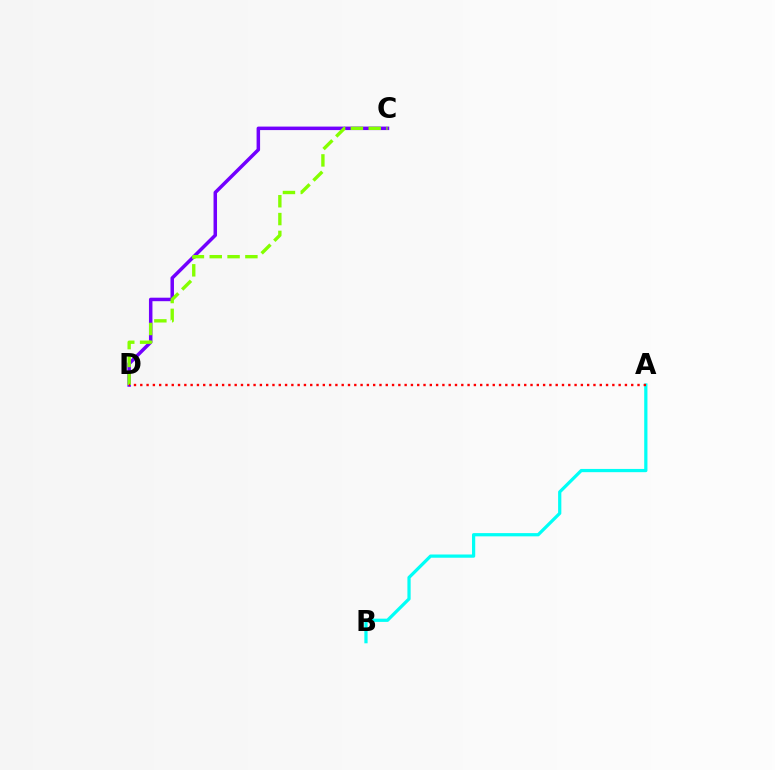{('C', 'D'): [{'color': '#7200ff', 'line_style': 'solid', 'thickness': 2.52}, {'color': '#84ff00', 'line_style': 'dashed', 'thickness': 2.42}], ('A', 'B'): [{'color': '#00fff6', 'line_style': 'solid', 'thickness': 2.33}], ('A', 'D'): [{'color': '#ff0000', 'line_style': 'dotted', 'thickness': 1.71}]}